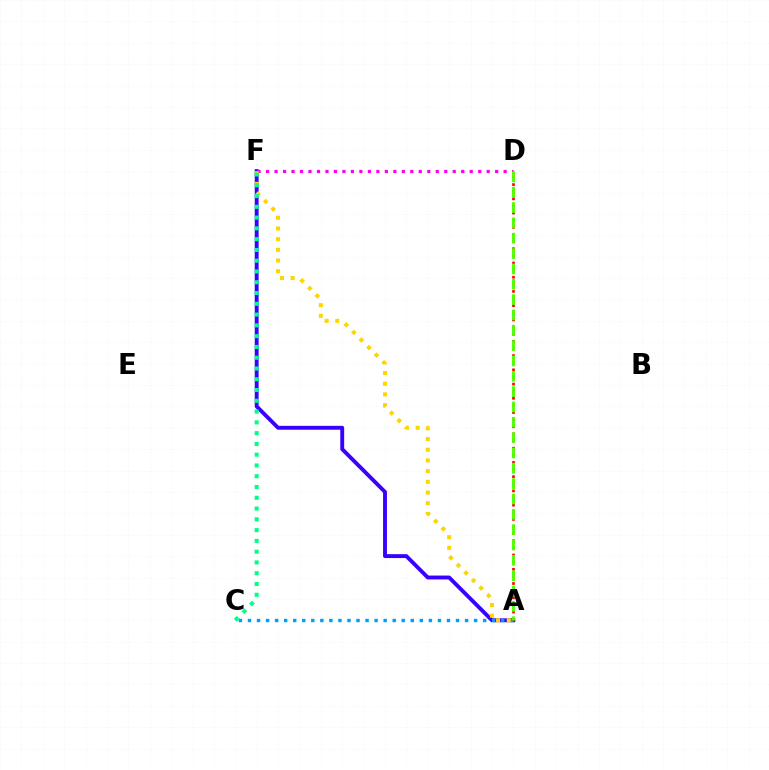{('A', 'F'): [{'color': '#3700ff', 'line_style': 'solid', 'thickness': 2.8}, {'color': '#ffd500', 'line_style': 'dotted', 'thickness': 2.91}], ('A', 'C'): [{'color': '#009eff', 'line_style': 'dotted', 'thickness': 2.46}], ('A', 'D'): [{'color': '#ff0000', 'line_style': 'dotted', 'thickness': 1.94}, {'color': '#4fff00', 'line_style': 'dashed', 'thickness': 2.08}], ('D', 'F'): [{'color': '#ff00ed', 'line_style': 'dotted', 'thickness': 2.31}], ('C', 'F'): [{'color': '#00ff86', 'line_style': 'dotted', 'thickness': 2.93}]}